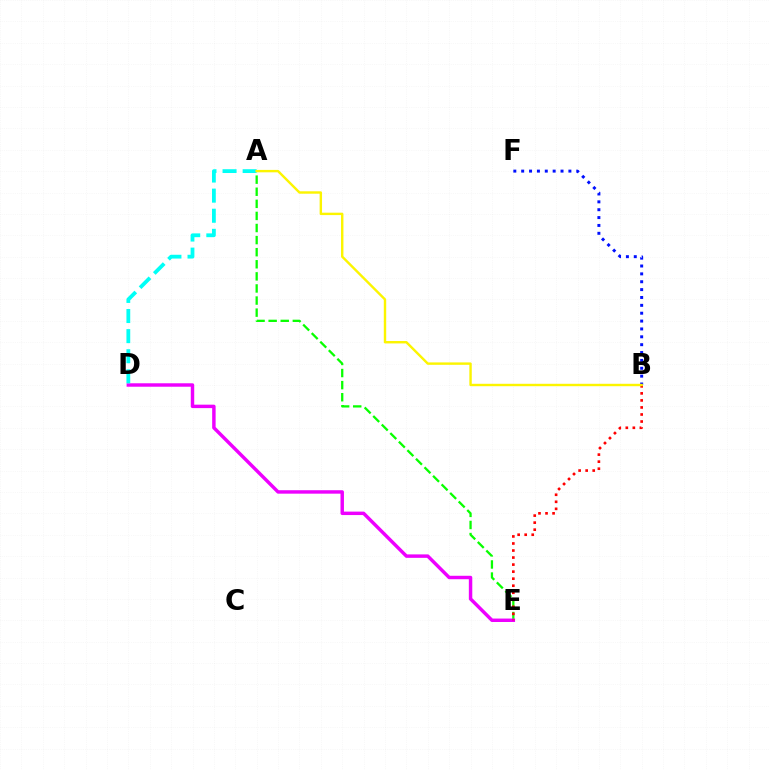{('A', 'E'): [{'color': '#08ff00', 'line_style': 'dashed', 'thickness': 1.64}], ('D', 'E'): [{'color': '#ee00ff', 'line_style': 'solid', 'thickness': 2.48}], ('A', 'D'): [{'color': '#00fff6', 'line_style': 'dashed', 'thickness': 2.73}], ('B', 'F'): [{'color': '#0010ff', 'line_style': 'dotted', 'thickness': 2.14}], ('B', 'E'): [{'color': '#ff0000', 'line_style': 'dotted', 'thickness': 1.91}], ('A', 'B'): [{'color': '#fcf500', 'line_style': 'solid', 'thickness': 1.73}]}